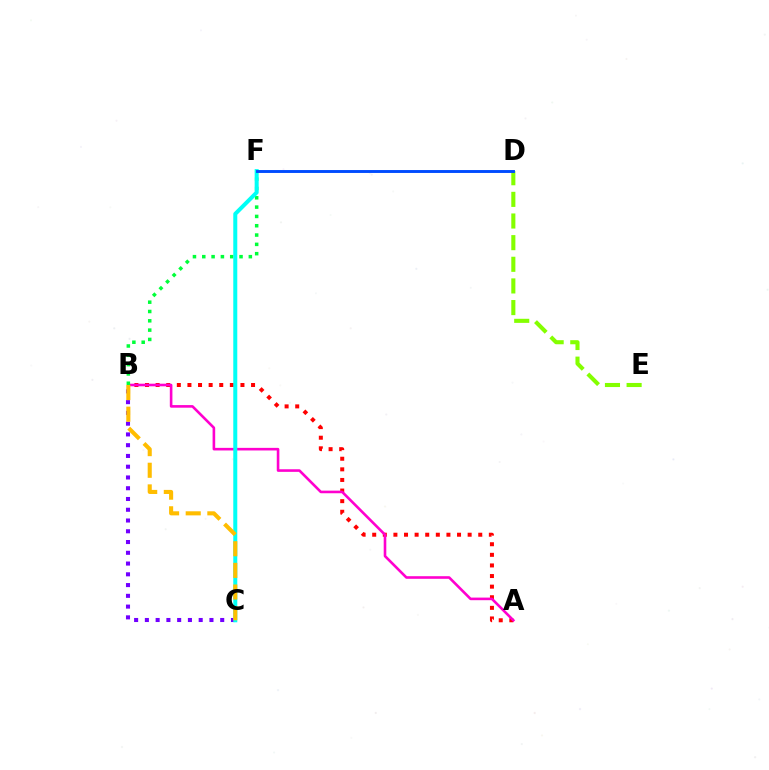{('A', 'B'): [{'color': '#ff0000', 'line_style': 'dotted', 'thickness': 2.88}, {'color': '#ff00cf', 'line_style': 'solid', 'thickness': 1.88}], ('B', 'C'): [{'color': '#7200ff', 'line_style': 'dotted', 'thickness': 2.92}, {'color': '#ffbd00', 'line_style': 'dashed', 'thickness': 2.94}], ('B', 'F'): [{'color': '#00ff39', 'line_style': 'dotted', 'thickness': 2.53}], ('C', 'F'): [{'color': '#00fff6', 'line_style': 'solid', 'thickness': 2.89}], ('D', 'E'): [{'color': '#84ff00', 'line_style': 'dashed', 'thickness': 2.94}], ('D', 'F'): [{'color': '#004bff', 'line_style': 'solid', 'thickness': 2.09}]}